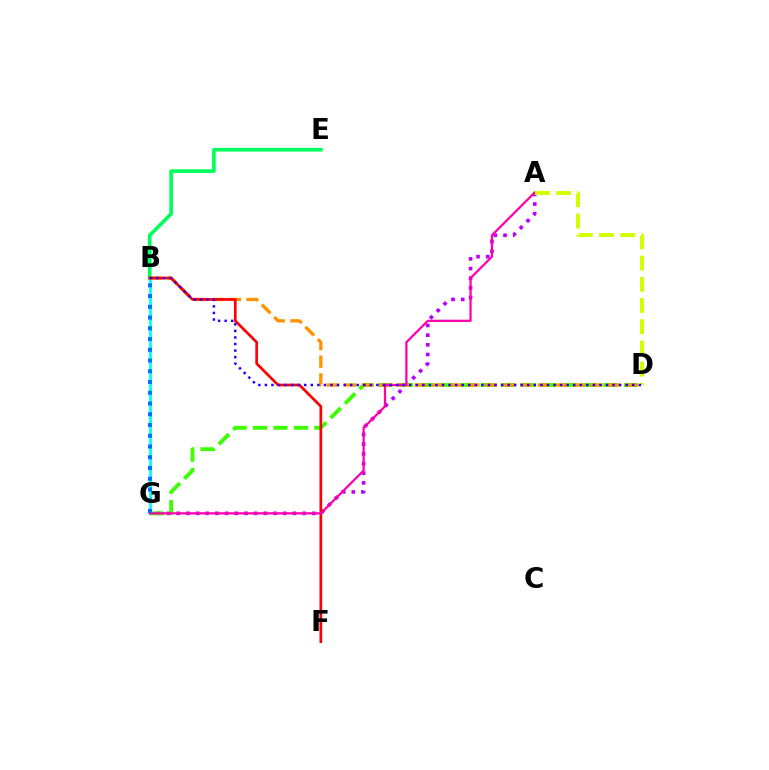{('B', 'E'): [{'color': '#00ff5c', 'line_style': 'solid', 'thickness': 2.62}], ('A', 'G'): [{'color': '#b900ff', 'line_style': 'dotted', 'thickness': 2.63}, {'color': '#ff00ac', 'line_style': 'solid', 'thickness': 1.61}], ('B', 'G'): [{'color': '#00fff6', 'line_style': 'solid', 'thickness': 2.02}, {'color': '#0074ff', 'line_style': 'dotted', 'thickness': 2.92}], ('D', 'G'): [{'color': '#3dff00', 'line_style': 'dashed', 'thickness': 2.78}], ('B', 'D'): [{'color': '#ff9400', 'line_style': 'dashed', 'thickness': 2.39}, {'color': '#2500ff', 'line_style': 'dotted', 'thickness': 1.78}], ('B', 'F'): [{'color': '#ff0000', 'line_style': 'solid', 'thickness': 1.94}], ('A', 'D'): [{'color': '#d1ff00', 'line_style': 'dashed', 'thickness': 2.88}]}